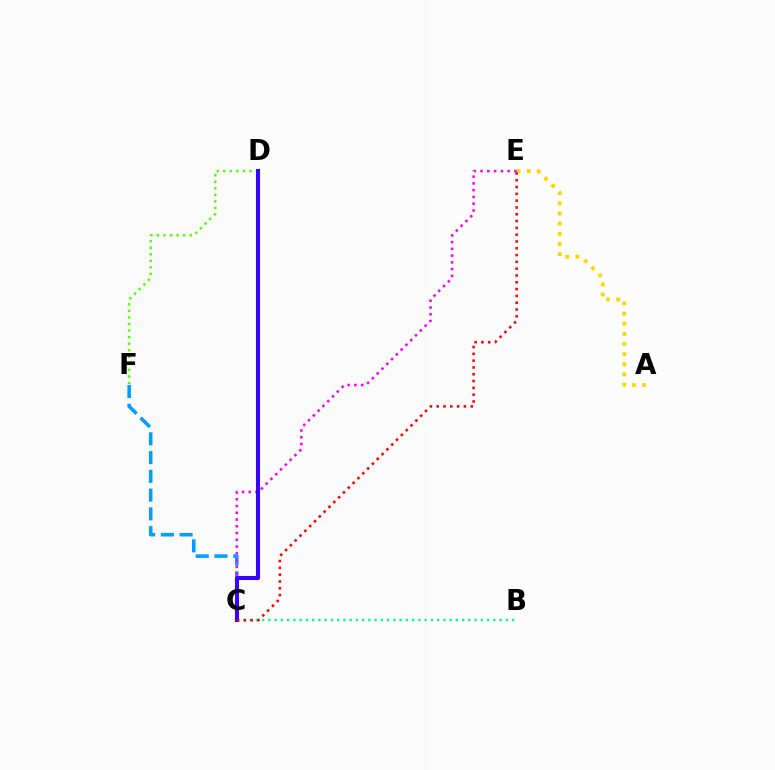{('A', 'E'): [{'color': '#ffd500', 'line_style': 'dotted', 'thickness': 2.75}], ('B', 'C'): [{'color': '#00ff86', 'line_style': 'dotted', 'thickness': 1.7}], ('C', 'F'): [{'color': '#009eff', 'line_style': 'dashed', 'thickness': 2.55}], ('C', 'E'): [{'color': '#ff00ed', 'line_style': 'dotted', 'thickness': 1.84}, {'color': '#ff0000', 'line_style': 'dotted', 'thickness': 1.85}], ('D', 'F'): [{'color': '#4fff00', 'line_style': 'dotted', 'thickness': 1.78}], ('C', 'D'): [{'color': '#3700ff', 'line_style': 'solid', 'thickness': 2.91}]}